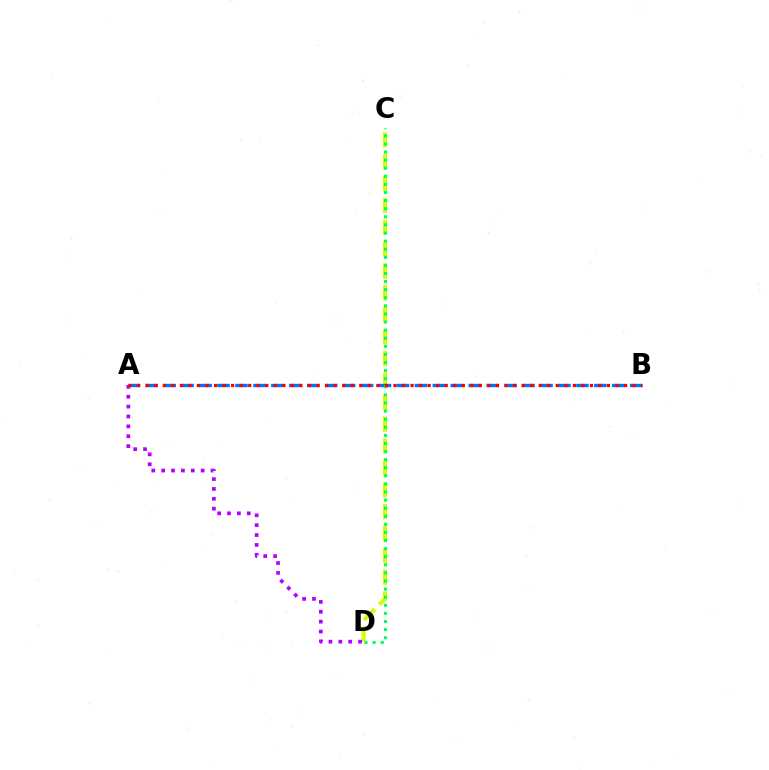{('C', 'D'): [{'color': '#d1ff00', 'line_style': 'dashed', 'thickness': 2.97}, {'color': '#00ff5c', 'line_style': 'dotted', 'thickness': 2.2}], ('A', 'D'): [{'color': '#b900ff', 'line_style': 'dotted', 'thickness': 2.68}], ('A', 'B'): [{'color': '#0074ff', 'line_style': 'dashed', 'thickness': 2.44}, {'color': '#ff0000', 'line_style': 'dotted', 'thickness': 2.32}]}